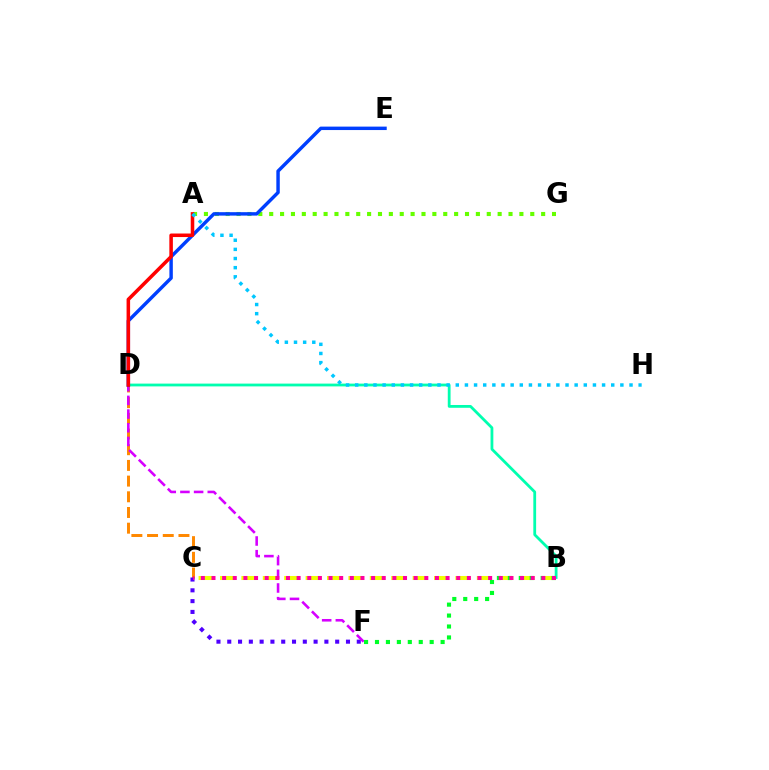{('C', 'D'): [{'color': '#ff8800', 'line_style': 'dashed', 'thickness': 2.13}], ('B', 'D'): [{'color': '#00ffaf', 'line_style': 'solid', 'thickness': 2.01}], ('A', 'G'): [{'color': '#66ff00', 'line_style': 'dotted', 'thickness': 2.96}], ('C', 'F'): [{'color': '#4f00ff', 'line_style': 'dotted', 'thickness': 2.93}], ('D', 'F'): [{'color': '#d600ff', 'line_style': 'dashed', 'thickness': 1.86}], ('B', 'C'): [{'color': '#eeff00', 'line_style': 'dashed', 'thickness': 2.91}, {'color': '#ff00a0', 'line_style': 'dotted', 'thickness': 2.89}], ('D', 'E'): [{'color': '#003fff', 'line_style': 'solid', 'thickness': 2.47}], ('A', 'D'): [{'color': '#ff0000', 'line_style': 'solid', 'thickness': 2.55}], ('A', 'H'): [{'color': '#00c7ff', 'line_style': 'dotted', 'thickness': 2.48}], ('B', 'F'): [{'color': '#00ff27', 'line_style': 'dotted', 'thickness': 2.97}]}